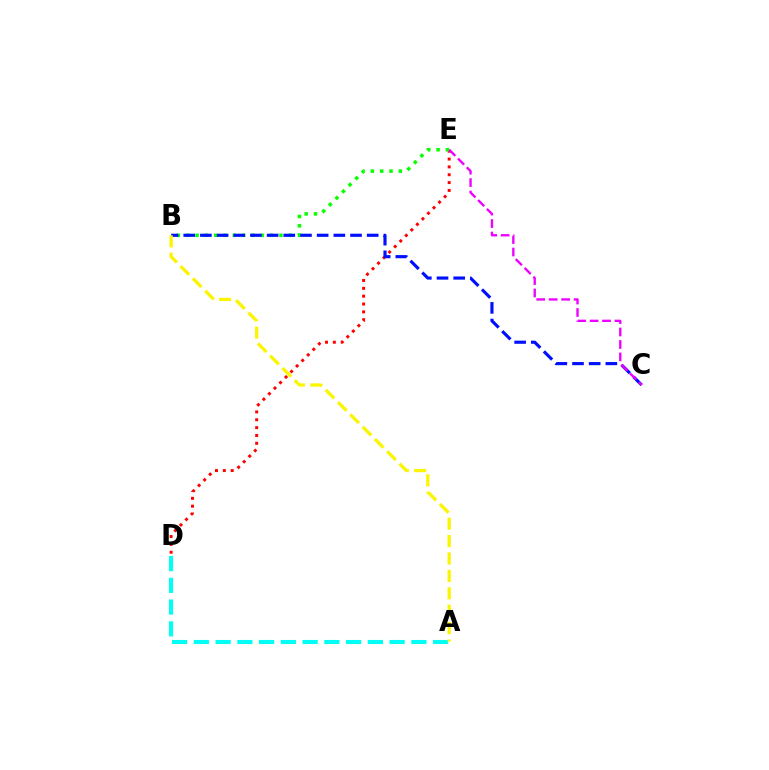{('A', 'D'): [{'color': '#00fff6', 'line_style': 'dashed', 'thickness': 2.96}], ('D', 'E'): [{'color': '#ff0000', 'line_style': 'dotted', 'thickness': 2.13}], ('B', 'E'): [{'color': '#08ff00', 'line_style': 'dotted', 'thickness': 2.53}], ('B', 'C'): [{'color': '#0010ff', 'line_style': 'dashed', 'thickness': 2.27}], ('C', 'E'): [{'color': '#ee00ff', 'line_style': 'dashed', 'thickness': 1.69}], ('A', 'B'): [{'color': '#fcf500', 'line_style': 'dashed', 'thickness': 2.36}]}